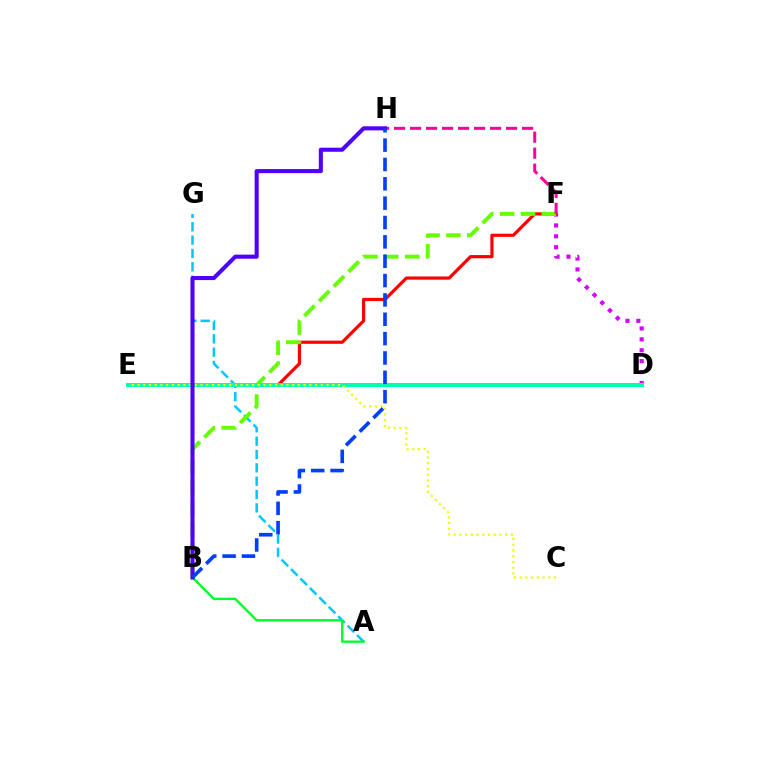{('A', 'G'): [{'color': '#00c7ff', 'line_style': 'dashed', 'thickness': 1.81}], ('D', 'F'): [{'color': '#d600ff', 'line_style': 'dotted', 'thickness': 2.96}], ('E', 'F'): [{'color': '#ff0000', 'line_style': 'solid', 'thickness': 2.3}], ('B', 'F'): [{'color': '#66ff00', 'line_style': 'dashed', 'thickness': 2.83}], ('D', 'E'): [{'color': '#ff8800', 'line_style': 'solid', 'thickness': 2.15}, {'color': '#00ffaf', 'line_style': 'solid', 'thickness': 2.87}], ('F', 'H'): [{'color': '#ff00a0', 'line_style': 'dashed', 'thickness': 2.17}], ('C', 'E'): [{'color': '#eeff00', 'line_style': 'dotted', 'thickness': 1.56}], ('A', 'B'): [{'color': '#00ff27', 'line_style': 'solid', 'thickness': 1.69}], ('B', 'H'): [{'color': '#4f00ff', 'line_style': 'solid', 'thickness': 2.93}, {'color': '#003fff', 'line_style': 'dashed', 'thickness': 2.63}]}